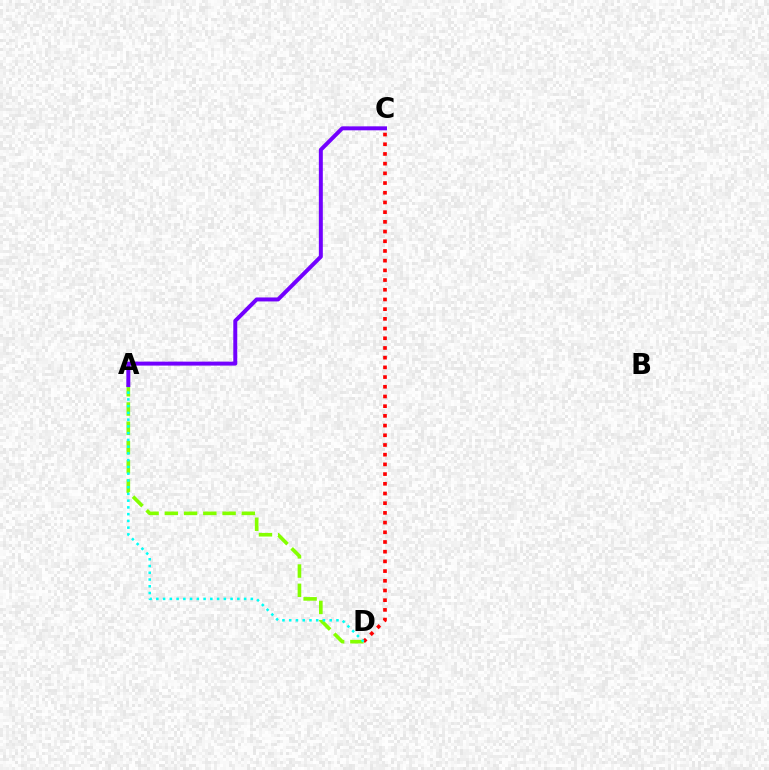{('C', 'D'): [{'color': '#ff0000', 'line_style': 'dotted', 'thickness': 2.64}], ('A', 'D'): [{'color': '#84ff00', 'line_style': 'dashed', 'thickness': 2.62}, {'color': '#00fff6', 'line_style': 'dotted', 'thickness': 1.83}], ('A', 'C'): [{'color': '#7200ff', 'line_style': 'solid', 'thickness': 2.86}]}